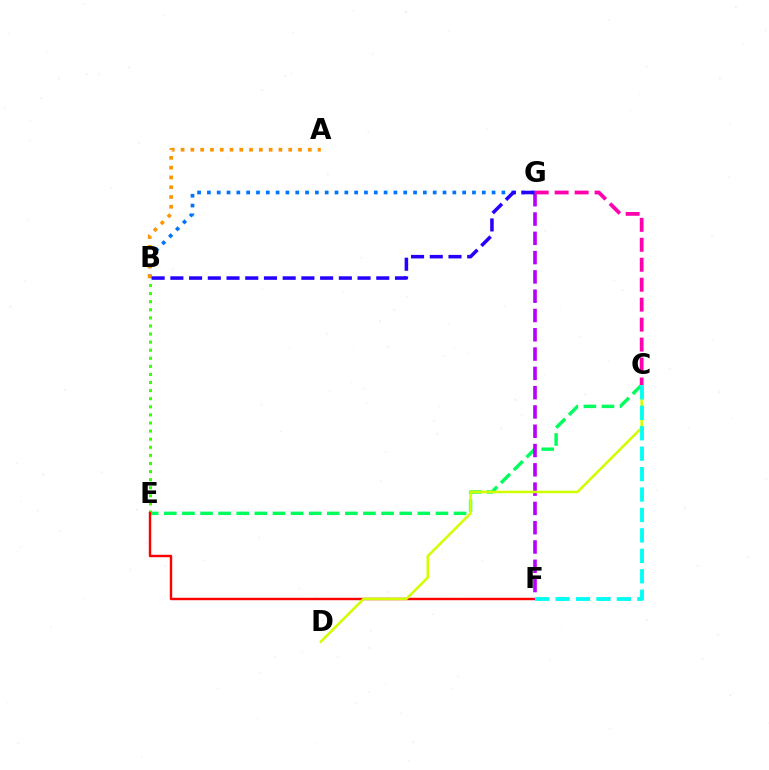{('C', 'E'): [{'color': '#00ff5c', 'line_style': 'dashed', 'thickness': 2.46}], ('B', 'G'): [{'color': '#0074ff', 'line_style': 'dotted', 'thickness': 2.67}, {'color': '#2500ff', 'line_style': 'dashed', 'thickness': 2.54}], ('B', 'E'): [{'color': '#3dff00', 'line_style': 'dotted', 'thickness': 2.2}], ('E', 'F'): [{'color': '#ff0000', 'line_style': 'solid', 'thickness': 1.75}], ('A', 'B'): [{'color': '#ff9400', 'line_style': 'dotted', 'thickness': 2.66}], ('F', 'G'): [{'color': '#b900ff', 'line_style': 'dashed', 'thickness': 2.62}], ('C', 'D'): [{'color': '#d1ff00', 'line_style': 'solid', 'thickness': 1.84}], ('C', 'F'): [{'color': '#00fff6', 'line_style': 'dashed', 'thickness': 2.78}], ('C', 'G'): [{'color': '#ff00ac', 'line_style': 'dashed', 'thickness': 2.71}]}